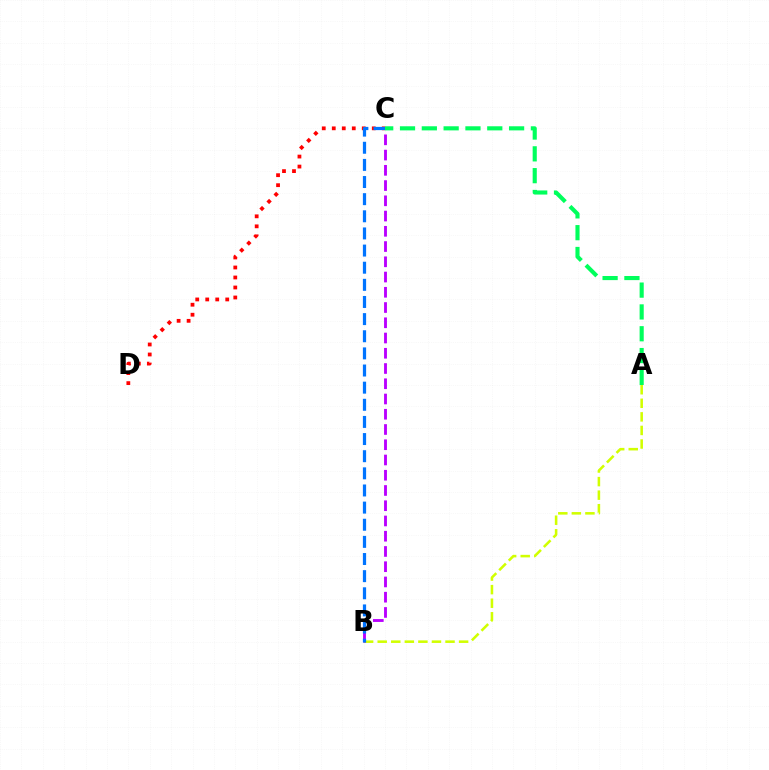{('A', 'B'): [{'color': '#d1ff00', 'line_style': 'dashed', 'thickness': 1.84}], ('B', 'C'): [{'color': '#b900ff', 'line_style': 'dashed', 'thickness': 2.07}, {'color': '#0074ff', 'line_style': 'dashed', 'thickness': 2.33}], ('C', 'D'): [{'color': '#ff0000', 'line_style': 'dotted', 'thickness': 2.72}], ('A', 'C'): [{'color': '#00ff5c', 'line_style': 'dashed', 'thickness': 2.96}]}